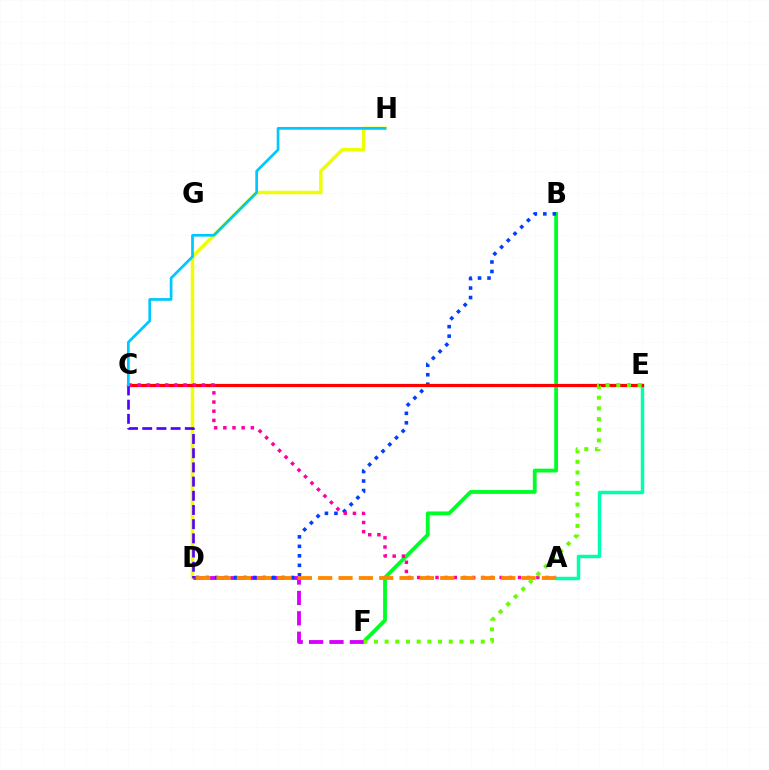{('B', 'F'): [{'color': '#00ff27', 'line_style': 'solid', 'thickness': 2.74}], ('A', 'E'): [{'color': '#00ffaf', 'line_style': 'solid', 'thickness': 2.5}], ('D', 'F'): [{'color': '#d600ff', 'line_style': 'dashed', 'thickness': 2.77}], ('B', 'D'): [{'color': '#003fff', 'line_style': 'dotted', 'thickness': 2.58}], ('D', 'H'): [{'color': '#eeff00', 'line_style': 'solid', 'thickness': 2.49}], ('C', 'E'): [{'color': '#ff0000', 'line_style': 'solid', 'thickness': 2.31}], ('A', 'C'): [{'color': '#ff00a0', 'line_style': 'dotted', 'thickness': 2.49}], ('A', 'D'): [{'color': '#ff8800', 'line_style': 'dashed', 'thickness': 2.76}], ('C', 'D'): [{'color': '#4f00ff', 'line_style': 'dashed', 'thickness': 1.93}], ('C', 'H'): [{'color': '#00c7ff', 'line_style': 'solid', 'thickness': 1.95}], ('E', 'F'): [{'color': '#66ff00', 'line_style': 'dotted', 'thickness': 2.9}]}